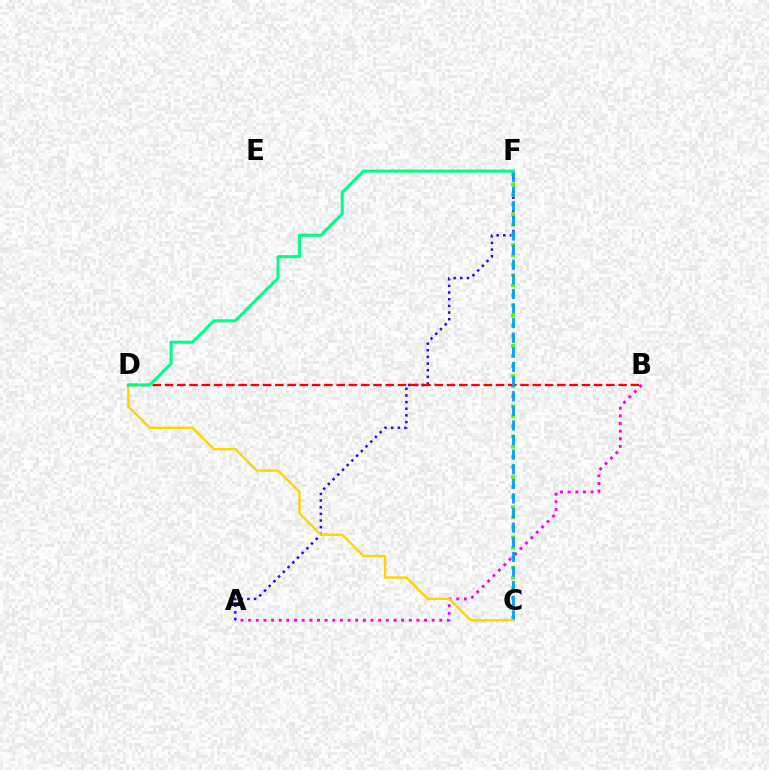{('A', 'B'): [{'color': '#ff00ed', 'line_style': 'dotted', 'thickness': 2.08}], ('A', 'F'): [{'color': '#3700ff', 'line_style': 'dotted', 'thickness': 1.81}], ('C', 'F'): [{'color': '#4fff00', 'line_style': 'dotted', 'thickness': 2.74}, {'color': '#009eff', 'line_style': 'dashed', 'thickness': 1.99}], ('B', 'D'): [{'color': '#ff0000', 'line_style': 'dashed', 'thickness': 1.67}], ('C', 'D'): [{'color': '#ffd500', 'line_style': 'solid', 'thickness': 1.71}], ('D', 'F'): [{'color': '#00ff86', 'line_style': 'solid', 'thickness': 2.21}]}